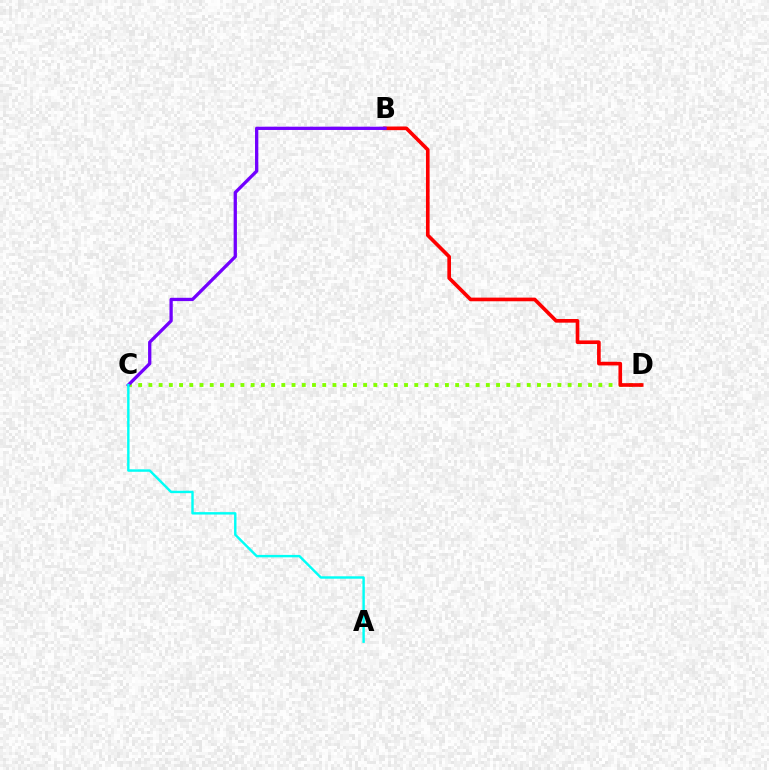{('C', 'D'): [{'color': '#84ff00', 'line_style': 'dotted', 'thickness': 2.78}], ('B', 'D'): [{'color': '#ff0000', 'line_style': 'solid', 'thickness': 2.63}], ('B', 'C'): [{'color': '#7200ff', 'line_style': 'solid', 'thickness': 2.37}], ('A', 'C'): [{'color': '#00fff6', 'line_style': 'solid', 'thickness': 1.74}]}